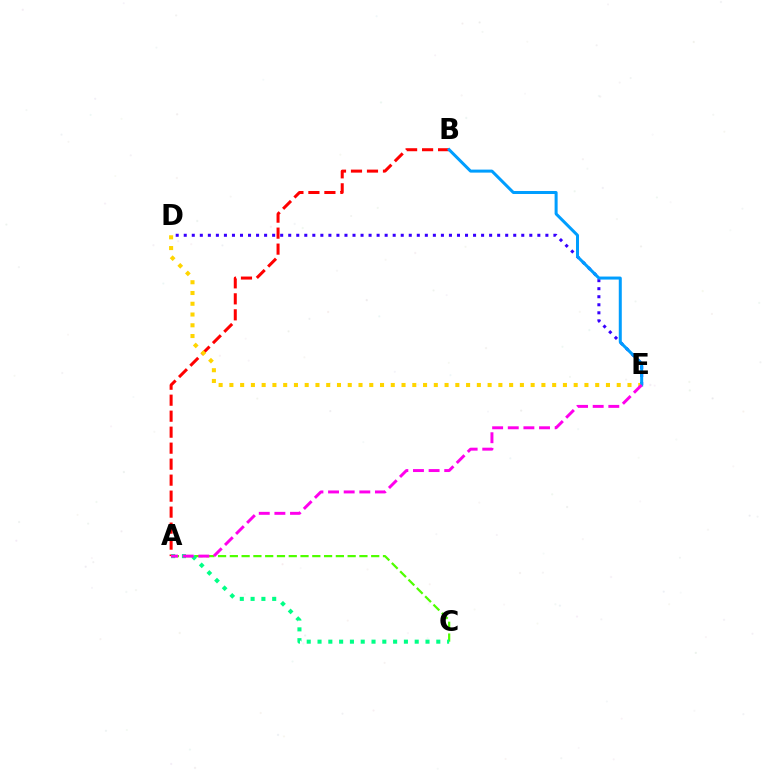{('D', 'E'): [{'color': '#3700ff', 'line_style': 'dotted', 'thickness': 2.18}, {'color': '#ffd500', 'line_style': 'dotted', 'thickness': 2.92}], ('A', 'C'): [{'color': '#4fff00', 'line_style': 'dashed', 'thickness': 1.6}, {'color': '#00ff86', 'line_style': 'dotted', 'thickness': 2.93}], ('A', 'B'): [{'color': '#ff0000', 'line_style': 'dashed', 'thickness': 2.17}], ('B', 'E'): [{'color': '#009eff', 'line_style': 'solid', 'thickness': 2.17}], ('A', 'E'): [{'color': '#ff00ed', 'line_style': 'dashed', 'thickness': 2.12}]}